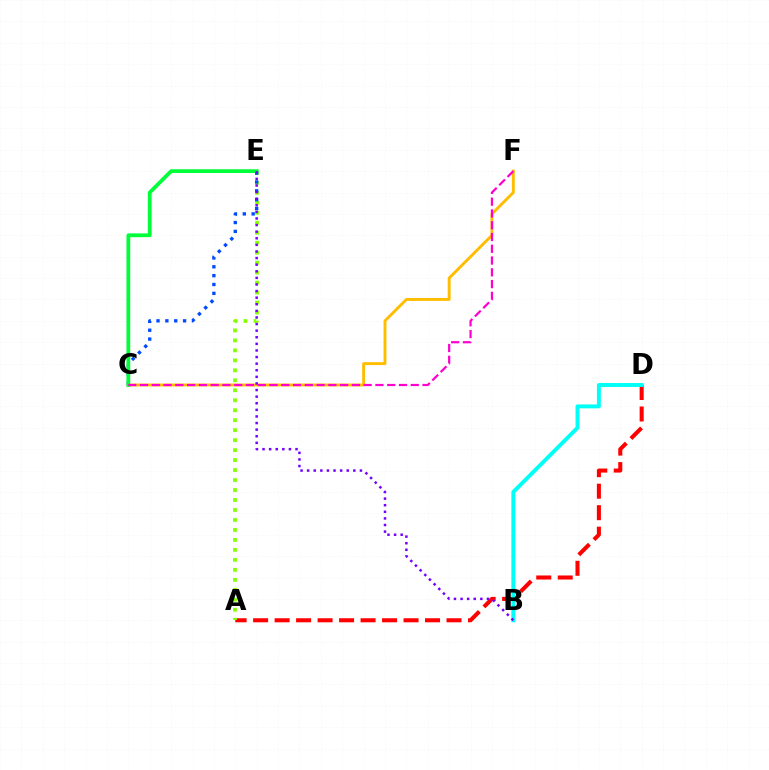{('C', 'F'): [{'color': '#ffbd00', 'line_style': 'solid', 'thickness': 2.1}, {'color': '#ff00cf', 'line_style': 'dashed', 'thickness': 1.6}], ('A', 'D'): [{'color': '#ff0000', 'line_style': 'dashed', 'thickness': 2.92}], ('A', 'E'): [{'color': '#84ff00', 'line_style': 'dotted', 'thickness': 2.71}], ('C', 'E'): [{'color': '#004bff', 'line_style': 'dotted', 'thickness': 2.4}, {'color': '#00ff39', 'line_style': 'solid', 'thickness': 2.71}], ('B', 'D'): [{'color': '#00fff6', 'line_style': 'solid', 'thickness': 2.83}], ('B', 'E'): [{'color': '#7200ff', 'line_style': 'dotted', 'thickness': 1.79}]}